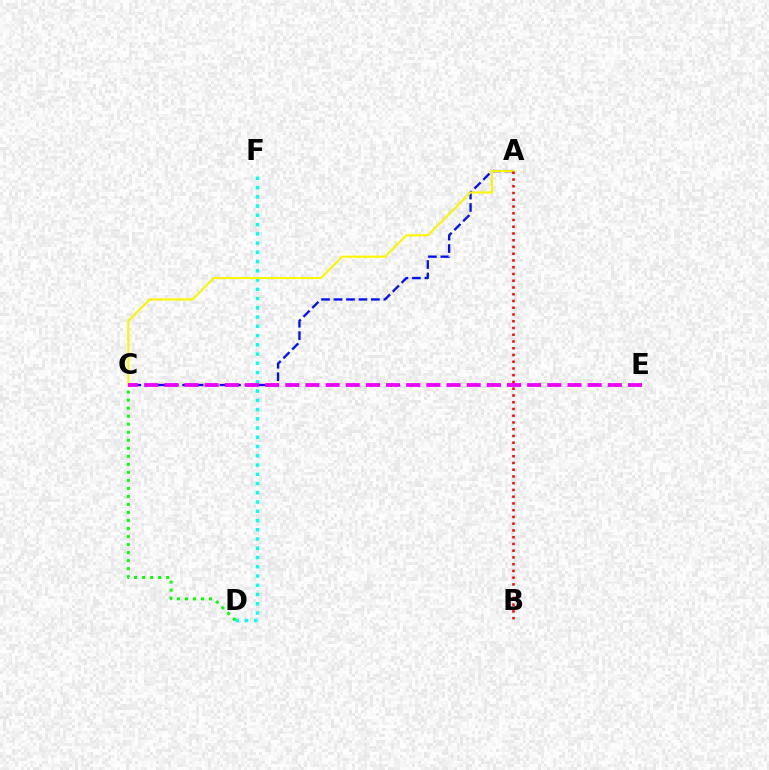{('D', 'F'): [{'color': '#00fff6', 'line_style': 'dotted', 'thickness': 2.51}], ('C', 'D'): [{'color': '#08ff00', 'line_style': 'dotted', 'thickness': 2.18}], ('A', 'C'): [{'color': '#0010ff', 'line_style': 'dashed', 'thickness': 1.69}, {'color': '#fcf500', 'line_style': 'solid', 'thickness': 1.52}], ('C', 'E'): [{'color': '#ee00ff', 'line_style': 'dashed', 'thickness': 2.74}], ('A', 'B'): [{'color': '#ff0000', 'line_style': 'dotted', 'thickness': 1.83}]}